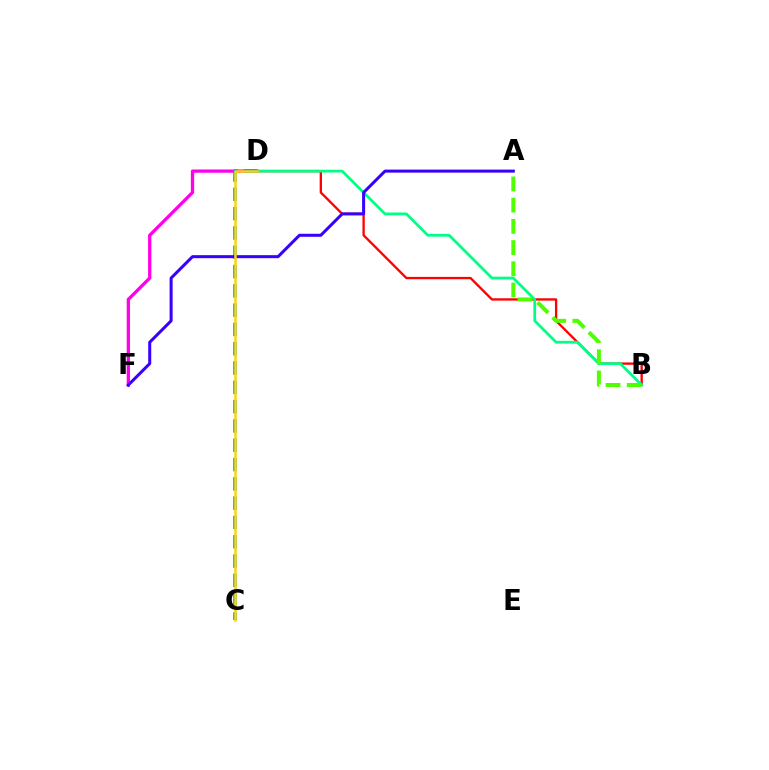{('B', 'D'): [{'color': '#ff0000', 'line_style': 'solid', 'thickness': 1.68}, {'color': '#00ff86', 'line_style': 'solid', 'thickness': 2.0}], ('D', 'F'): [{'color': '#ff00ed', 'line_style': 'solid', 'thickness': 2.36}], ('C', 'D'): [{'color': '#009eff', 'line_style': 'dashed', 'thickness': 2.62}, {'color': '#ffd500', 'line_style': 'solid', 'thickness': 1.82}], ('A', 'B'): [{'color': '#4fff00', 'line_style': 'dashed', 'thickness': 2.88}], ('A', 'F'): [{'color': '#3700ff', 'line_style': 'solid', 'thickness': 2.18}]}